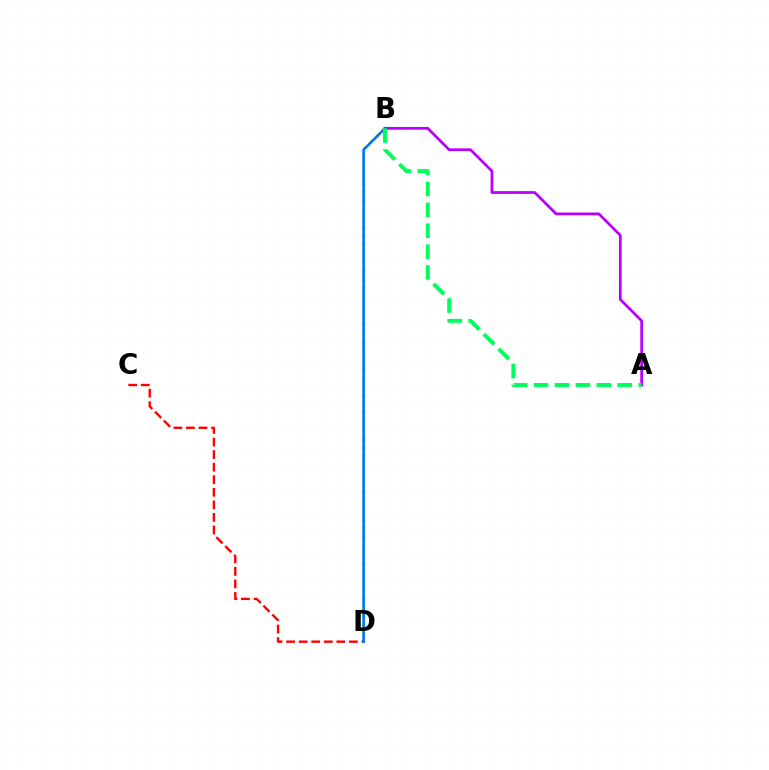{('B', 'D'): [{'color': '#d1ff00', 'line_style': 'dotted', 'thickness': 2.4}, {'color': '#0074ff', 'line_style': 'solid', 'thickness': 1.88}], ('C', 'D'): [{'color': '#ff0000', 'line_style': 'dashed', 'thickness': 1.71}], ('A', 'B'): [{'color': '#b900ff', 'line_style': 'solid', 'thickness': 1.98}, {'color': '#00ff5c', 'line_style': 'dashed', 'thickness': 2.84}]}